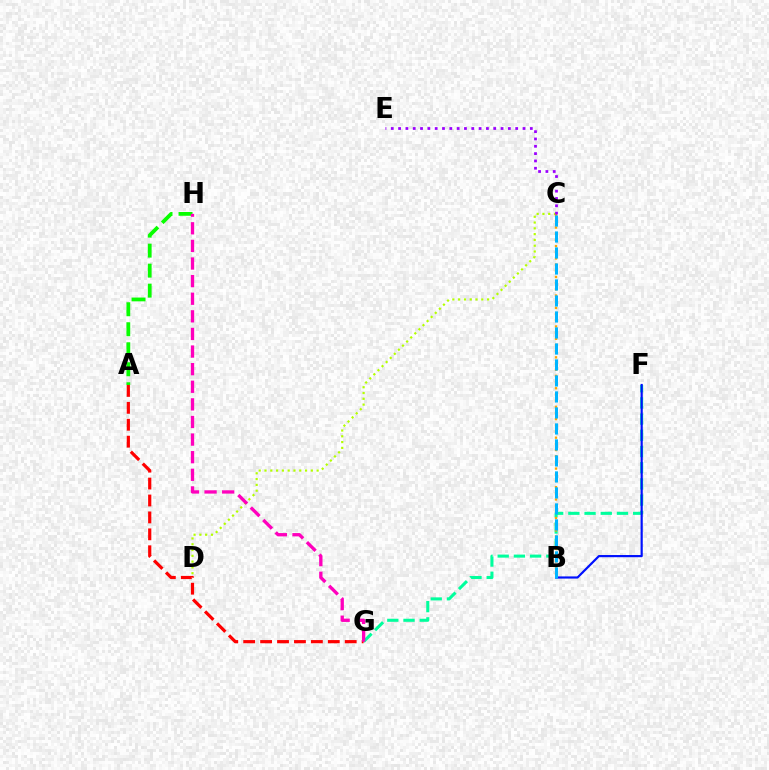{('A', 'H'): [{'color': '#08ff00', 'line_style': 'dashed', 'thickness': 2.72}], ('F', 'G'): [{'color': '#00ff9d', 'line_style': 'dashed', 'thickness': 2.2}], ('C', 'D'): [{'color': '#b3ff00', 'line_style': 'dotted', 'thickness': 1.57}], ('B', 'C'): [{'color': '#ffa500', 'line_style': 'dotted', 'thickness': 1.68}, {'color': '#00b5ff', 'line_style': 'dashed', 'thickness': 2.17}], ('C', 'E'): [{'color': '#9b00ff', 'line_style': 'dotted', 'thickness': 1.99}], ('B', 'F'): [{'color': '#0010ff', 'line_style': 'solid', 'thickness': 1.57}], ('A', 'G'): [{'color': '#ff0000', 'line_style': 'dashed', 'thickness': 2.3}], ('G', 'H'): [{'color': '#ff00bd', 'line_style': 'dashed', 'thickness': 2.39}]}